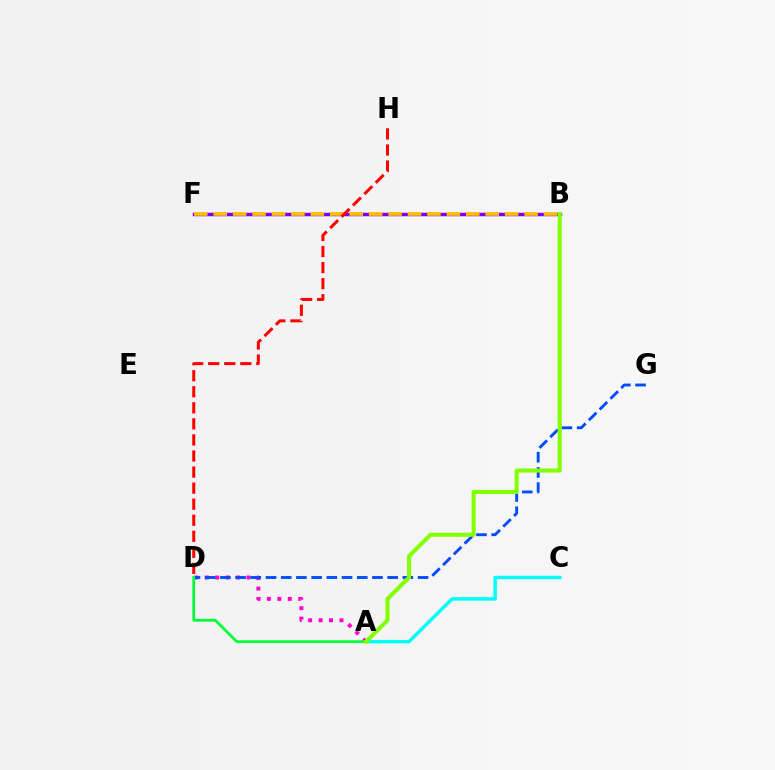{('B', 'F'): [{'color': '#7200ff', 'line_style': 'solid', 'thickness': 2.49}, {'color': '#ffbd00', 'line_style': 'dashed', 'thickness': 2.64}], ('A', 'C'): [{'color': '#00fff6', 'line_style': 'solid', 'thickness': 2.48}], ('A', 'D'): [{'color': '#ff00cf', 'line_style': 'dotted', 'thickness': 2.84}, {'color': '#00ff39', 'line_style': 'solid', 'thickness': 2.01}], ('D', 'G'): [{'color': '#004bff', 'line_style': 'dashed', 'thickness': 2.07}], ('D', 'H'): [{'color': '#ff0000', 'line_style': 'dashed', 'thickness': 2.18}], ('A', 'B'): [{'color': '#84ff00', 'line_style': 'solid', 'thickness': 2.94}]}